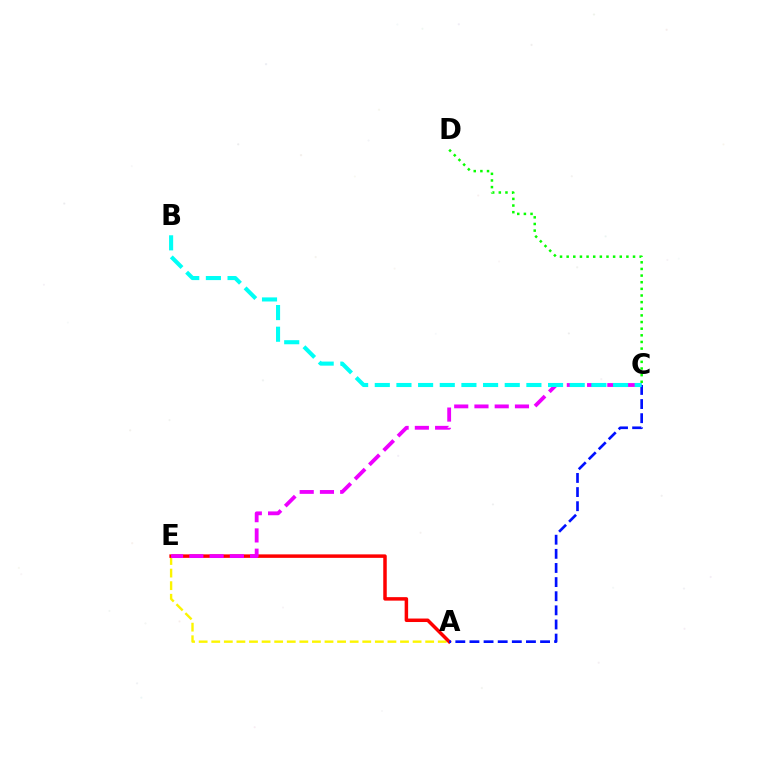{('A', 'E'): [{'color': '#fcf500', 'line_style': 'dashed', 'thickness': 1.71}, {'color': '#ff0000', 'line_style': 'solid', 'thickness': 2.51}], ('C', 'D'): [{'color': '#08ff00', 'line_style': 'dotted', 'thickness': 1.8}], ('C', 'E'): [{'color': '#ee00ff', 'line_style': 'dashed', 'thickness': 2.75}], ('A', 'C'): [{'color': '#0010ff', 'line_style': 'dashed', 'thickness': 1.92}], ('B', 'C'): [{'color': '#00fff6', 'line_style': 'dashed', 'thickness': 2.94}]}